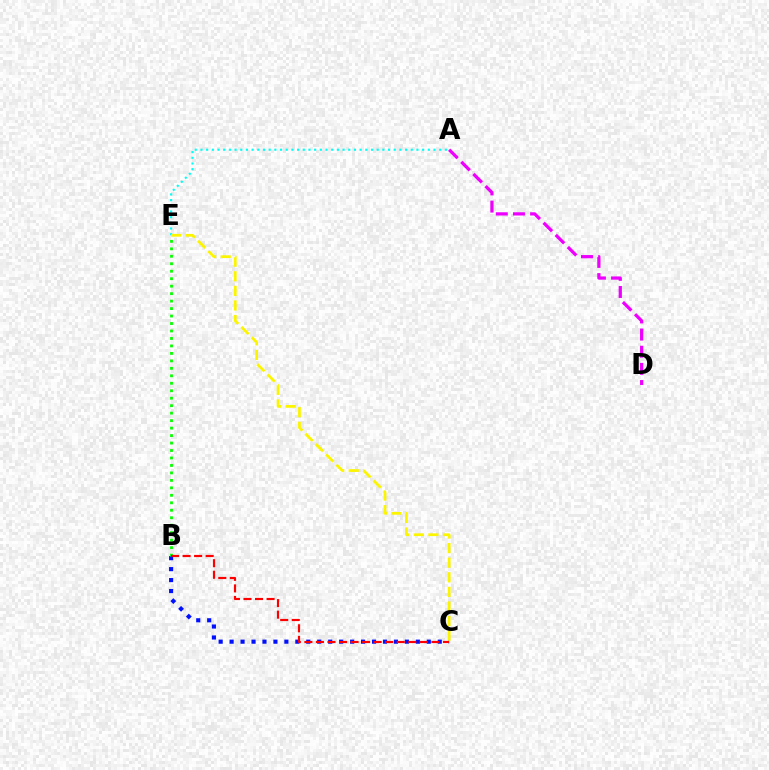{('A', 'D'): [{'color': '#ee00ff', 'line_style': 'dashed', 'thickness': 2.33}], ('B', 'C'): [{'color': '#0010ff', 'line_style': 'dotted', 'thickness': 2.98}, {'color': '#ff0000', 'line_style': 'dashed', 'thickness': 1.57}], ('B', 'E'): [{'color': '#08ff00', 'line_style': 'dotted', 'thickness': 2.03}], ('A', 'E'): [{'color': '#00fff6', 'line_style': 'dotted', 'thickness': 1.54}], ('C', 'E'): [{'color': '#fcf500', 'line_style': 'dashed', 'thickness': 1.98}]}